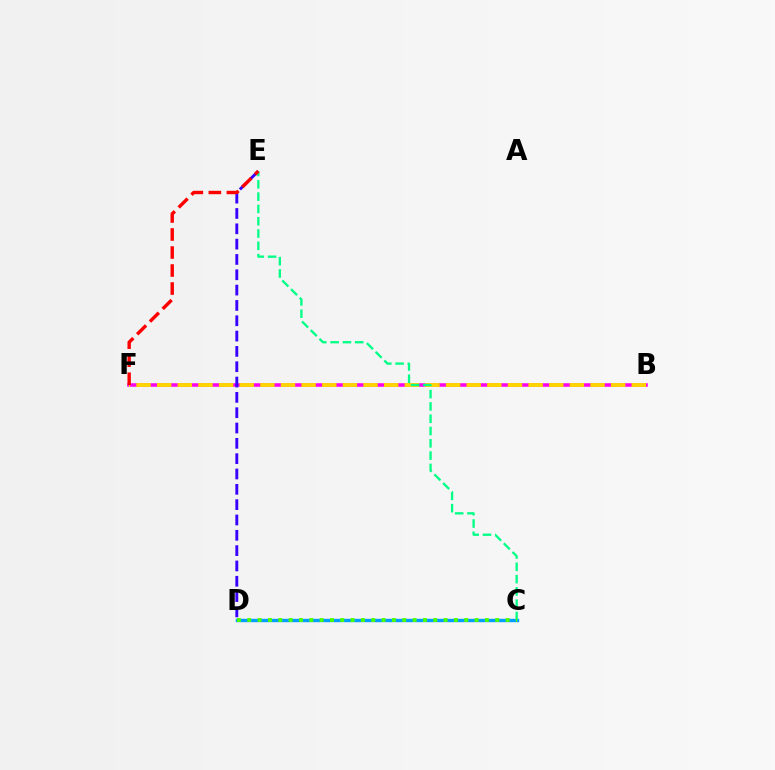{('B', 'F'): [{'color': '#ff00ed', 'line_style': 'solid', 'thickness': 2.54}, {'color': '#ffd500', 'line_style': 'dashed', 'thickness': 2.8}], ('C', 'D'): [{'color': '#009eff', 'line_style': 'solid', 'thickness': 2.45}, {'color': '#4fff00', 'line_style': 'dotted', 'thickness': 2.81}], ('D', 'E'): [{'color': '#3700ff', 'line_style': 'dashed', 'thickness': 2.08}], ('C', 'E'): [{'color': '#00ff86', 'line_style': 'dashed', 'thickness': 1.67}], ('E', 'F'): [{'color': '#ff0000', 'line_style': 'dashed', 'thickness': 2.45}]}